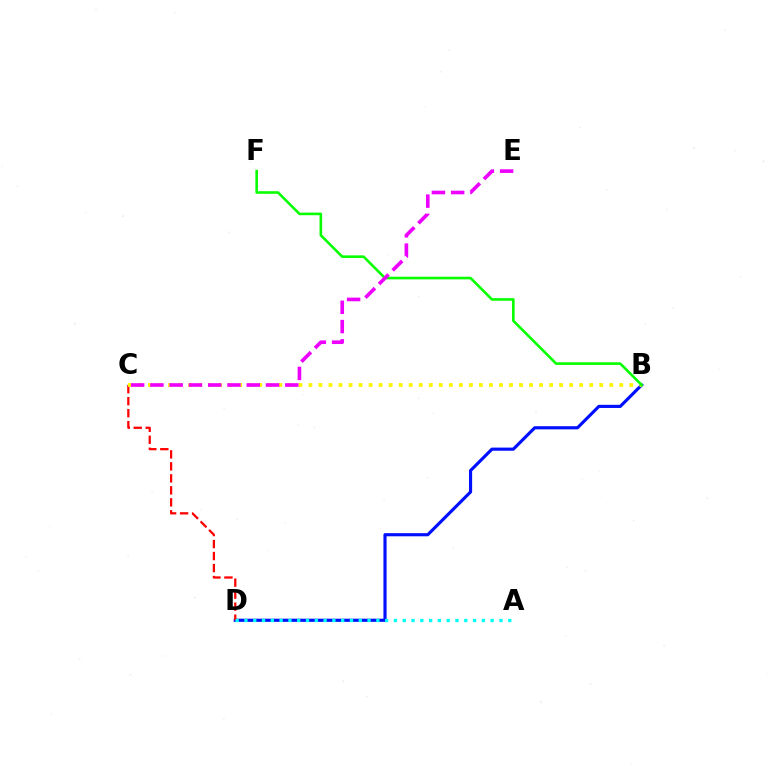{('B', 'D'): [{'color': '#0010ff', 'line_style': 'solid', 'thickness': 2.26}], ('C', 'D'): [{'color': '#ff0000', 'line_style': 'dashed', 'thickness': 1.63}], ('B', 'C'): [{'color': '#fcf500', 'line_style': 'dotted', 'thickness': 2.72}], ('A', 'D'): [{'color': '#00fff6', 'line_style': 'dotted', 'thickness': 2.39}], ('B', 'F'): [{'color': '#08ff00', 'line_style': 'solid', 'thickness': 1.88}], ('C', 'E'): [{'color': '#ee00ff', 'line_style': 'dashed', 'thickness': 2.62}]}